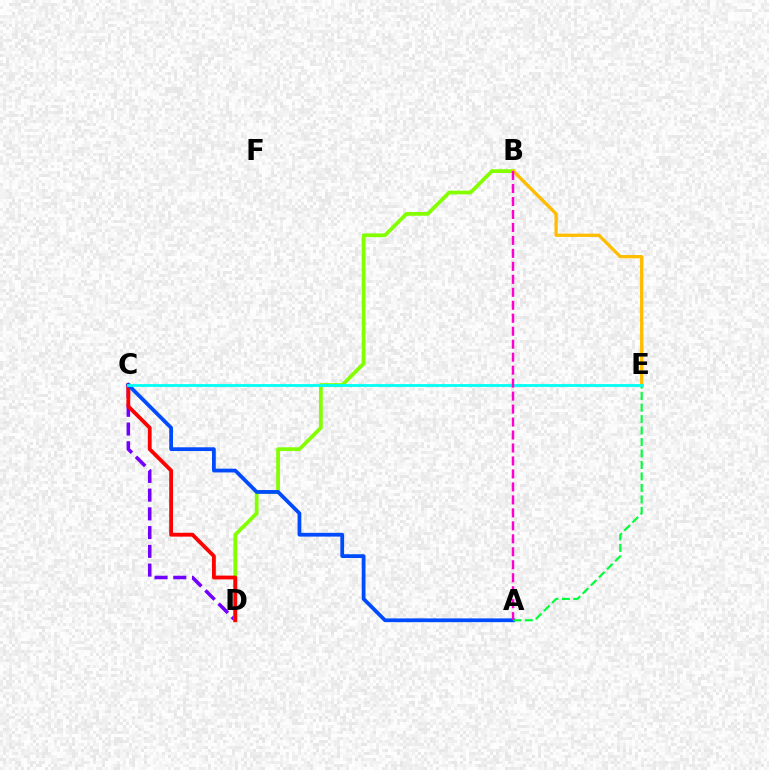{('C', 'D'): [{'color': '#7200ff', 'line_style': 'dashed', 'thickness': 2.55}, {'color': '#ff0000', 'line_style': 'solid', 'thickness': 2.75}], ('B', 'D'): [{'color': '#84ff00', 'line_style': 'solid', 'thickness': 2.7}], ('A', 'C'): [{'color': '#004bff', 'line_style': 'solid', 'thickness': 2.71}], ('B', 'E'): [{'color': '#ffbd00', 'line_style': 'solid', 'thickness': 2.37}], ('A', 'E'): [{'color': '#00ff39', 'line_style': 'dashed', 'thickness': 1.56}], ('C', 'E'): [{'color': '#00fff6', 'line_style': 'solid', 'thickness': 2.01}], ('A', 'B'): [{'color': '#ff00cf', 'line_style': 'dashed', 'thickness': 1.76}]}